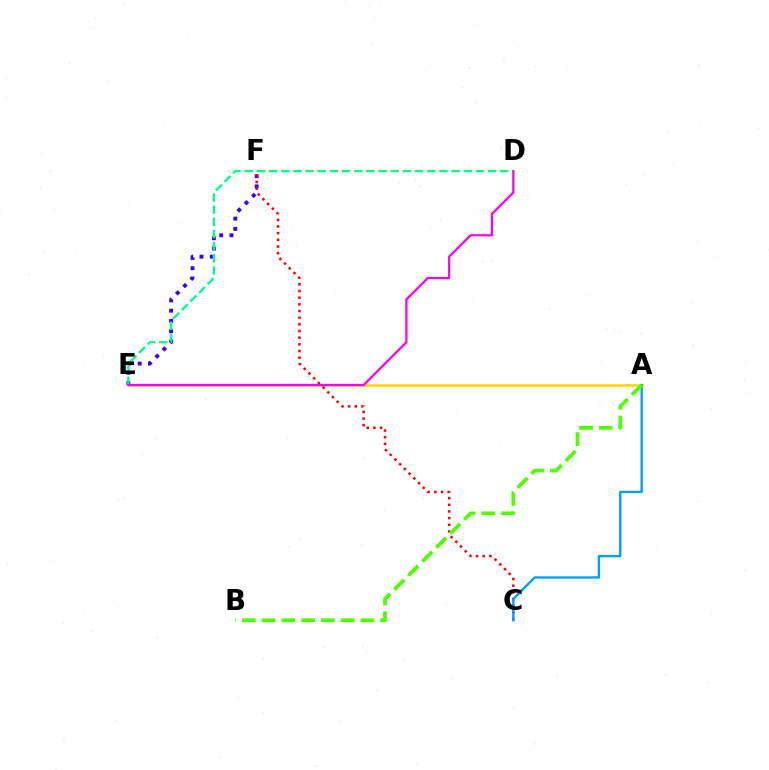{('E', 'F'): [{'color': '#3700ff', 'line_style': 'dotted', 'thickness': 2.79}], ('A', 'E'): [{'color': '#ffd500', 'line_style': 'solid', 'thickness': 1.85}], ('C', 'F'): [{'color': '#ff0000', 'line_style': 'dotted', 'thickness': 1.81}], ('D', 'E'): [{'color': '#00ff86', 'line_style': 'dashed', 'thickness': 1.65}, {'color': '#ff00ed', 'line_style': 'solid', 'thickness': 1.61}], ('A', 'C'): [{'color': '#009eff', 'line_style': 'solid', 'thickness': 1.69}], ('A', 'B'): [{'color': '#4fff00', 'line_style': 'dashed', 'thickness': 2.68}]}